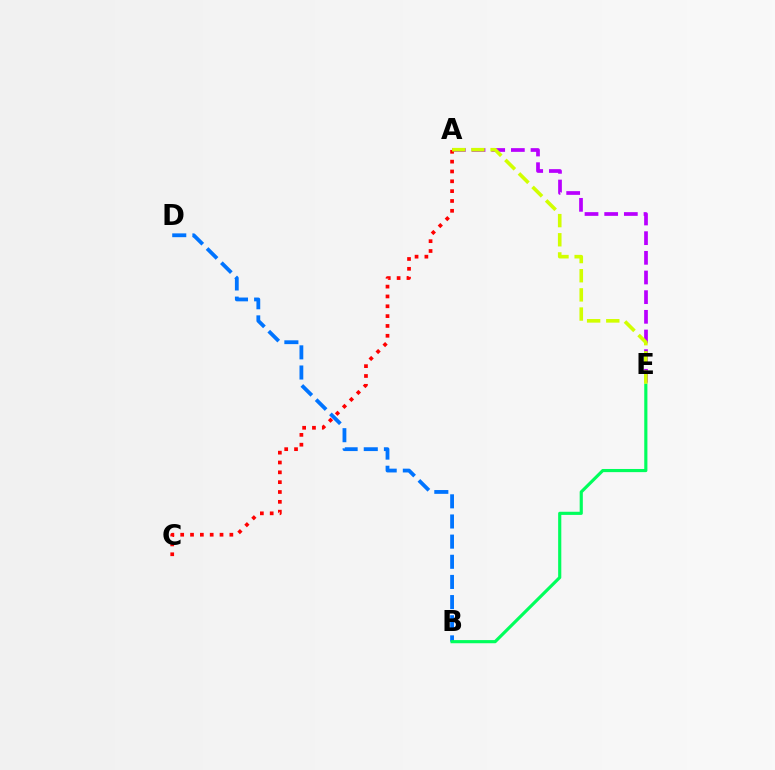{('A', 'E'): [{'color': '#b900ff', 'line_style': 'dashed', 'thickness': 2.67}, {'color': '#d1ff00', 'line_style': 'dashed', 'thickness': 2.6}], ('A', 'C'): [{'color': '#ff0000', 'line_style': 'dotted', 'thickness': 2.67}], ('B', 'D'): [{'color': '#0074ff', 'line_style': 'dashed', 'thickness': 2.74}], ('B', 'E'): [{'color': '#00ff5c', 'line_style': 'solid', 'thickness': 2.27}]}